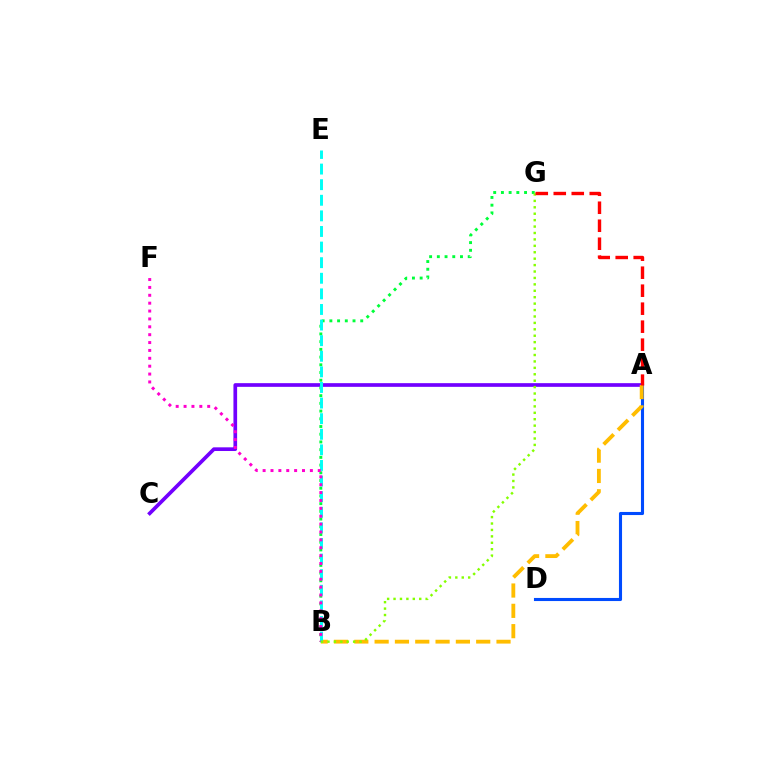{('A', 'D'): [{'color': '#004bff', 'line_style': 'solid', 'thickness': 2.23}], ('A', 'C'): [{'color': '#7200ff', 'line_style': 'solid', 'thickness': 2.65}], ('B', 'G'): [{'color': '#00ff39', 'line_style': 'dotted', 'thickness': 2.1}, {'color': '#84ff00', 'line_style': 'dotted', 'thickness': 1.74}], ('A', 'B'): [{'color': '#ffbd00', 'line_style': 'dashed', 'thickness': 2.76}], ('B', 'E'): [{'color': '#00fff6', 'line_style': 'dashed', 'thickness': 2.12}], ('B', 'F'): [{'color': '#ff00cf', 'line_style': 'dotted', 'thickness': 2.14}], ('A', 'G'): [{'color': '#ff0000', 'line_style': 'dashed', 'thickness': 2.44}]}